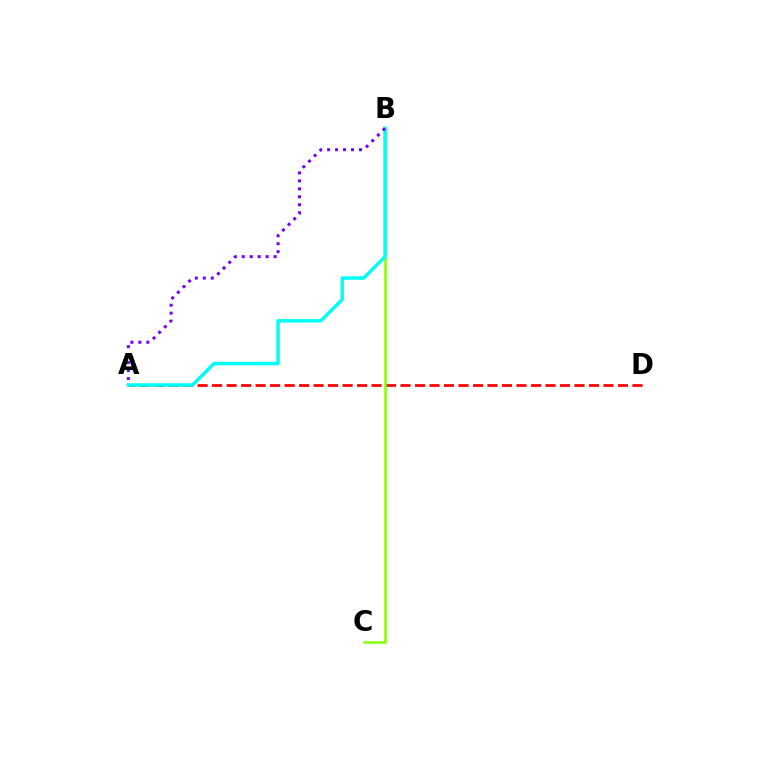{('A', 'D'): [{'color': '#ff0000', 'line_style': 'dashed', 'thickness': 1.97}], ('B', 'C'): [{'color': '#84ff00', 'line_style': 'solid', 'thickness': 1.81}], ('A', 'B'): [{'color': '#00fff6', 'line_style': 'solid', 'thickness': 2.51}, {'color': '#7200ff', 'line_style': 'dotted', 'thickness': 2.16}]}